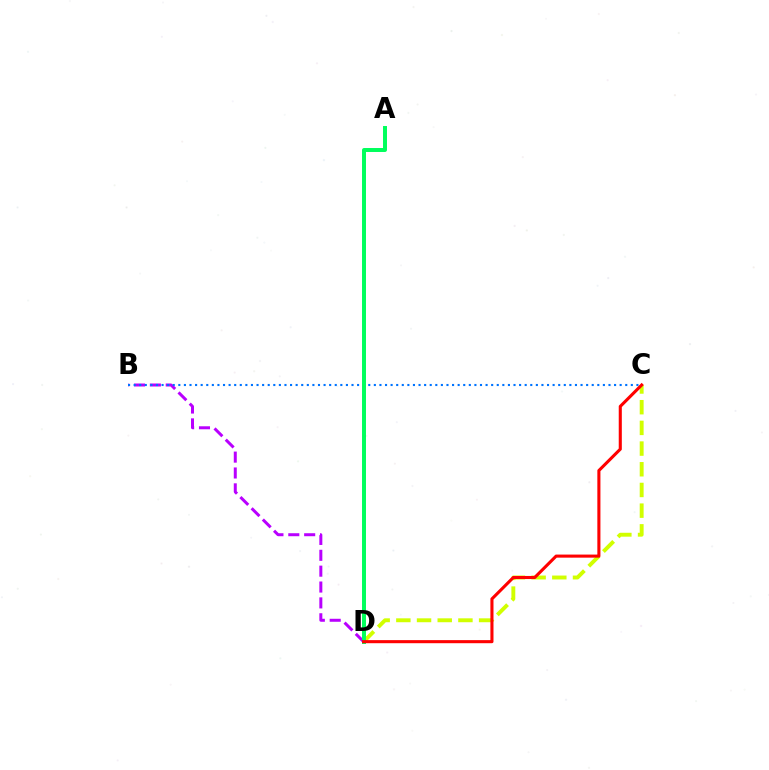{('B', 'D'): [{'color': '#b900ff', 'line_style': 'dashed', 'thickness': 2.16}], ('C', 'D'): [{'color': '#d1ff00', 'line_style': 'dashed', 'thickness': 2.81}, {'color': '#ff0000', 'line_style': 'solid', 'thickness': 2.22}], ('B', 'C'): [{'color': '#0074ff', 'line_style': 'dotted', 'thickness': 1.52}], ('A', 'D'): [{'color': '#00ff5c', 'line_style': 'solid', 'thickness': 2.85}]}